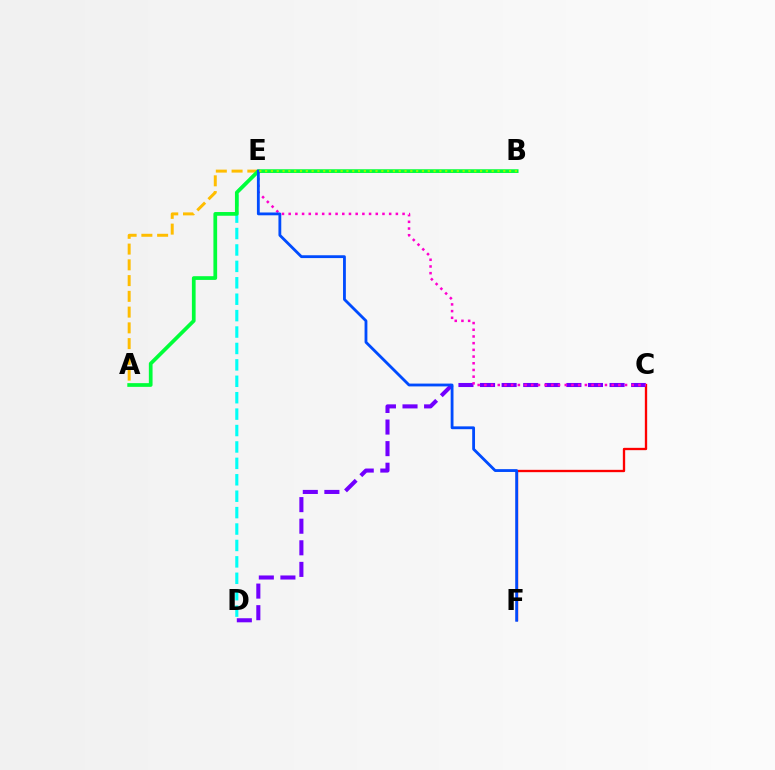{('D', 'E'): [{'color': '#00fff6', 'line_style': 'dashed', 'thickness': 2.23}], ('A', 'E'): [{'color': '#ffbd00', 'line_style': 'dashed', 'thickness': 2.14}], ('C', 'F'): [{'color': '#ff0000', 'line_style': 'solid', 'thickness': 1.68}], ('C', 'D'): [{'color': '#7200ff', 'line_style': 'dashed', 'thickness': 2.93}], ('A', 'B'): [{'color': '#00ff39', 'line_style': 'solid', 'thickness': 2.68}], ('C', 'E'): [{'color': '#ff00cf', 'line_style': 'dotted', 'thickness': 1.82}], ('E', 'F'): [{'color': '#004bff', 'line_style': 'solid', 'thickness': 2.03}], ('B', 'E'): [{'color': '#84ff00', 'line_style': 'dotted', 'thickness': 1.58}]}